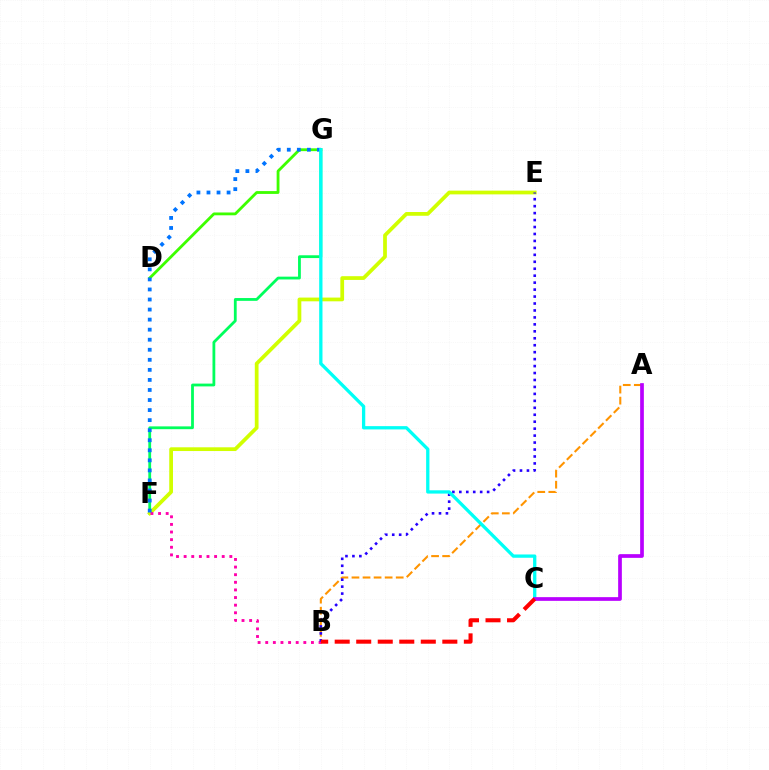{('A', 'B'): [{'color': '#ff9400', 'line_style': 'dashed', 'thickness': 1.5}], ('F', 'G'): [{'color': '#00ff5c', 'line_style': 'solid', 'thickness': 2.01}, {'color': '#0074ff', 'line_style': 'dotted', 'thickness': 2.73}], ('E', 'F'): [{'color': '#d1ff00', 'line_style': 'solid', 'thickness': 2.7}], ('D', 'G'): [{'color': '#3dff00', 'line_style': 'solid', 'thickness': 2.03}], ('B', 'F'): [{'color': '#ff00ac', 'line_style': 'dotted', 'thickness': 2.07}], ('B', 'E'): [{'color': '#2500ff', 'line_style': 'dotted', 'thickness': 1.89}], ('C', 'G'): [{'color': '#00fff6', 'line_style': 'solid', 'thickness': 2.37}], ('A', 'C'): [{'color': '#b900ff', 'line_style': 'solid', 'thickness': 2.67}], ('B', 'C'): [{'color': '#ff0000', 'line_style': 'dashed', 'thickness': 2.92}]}